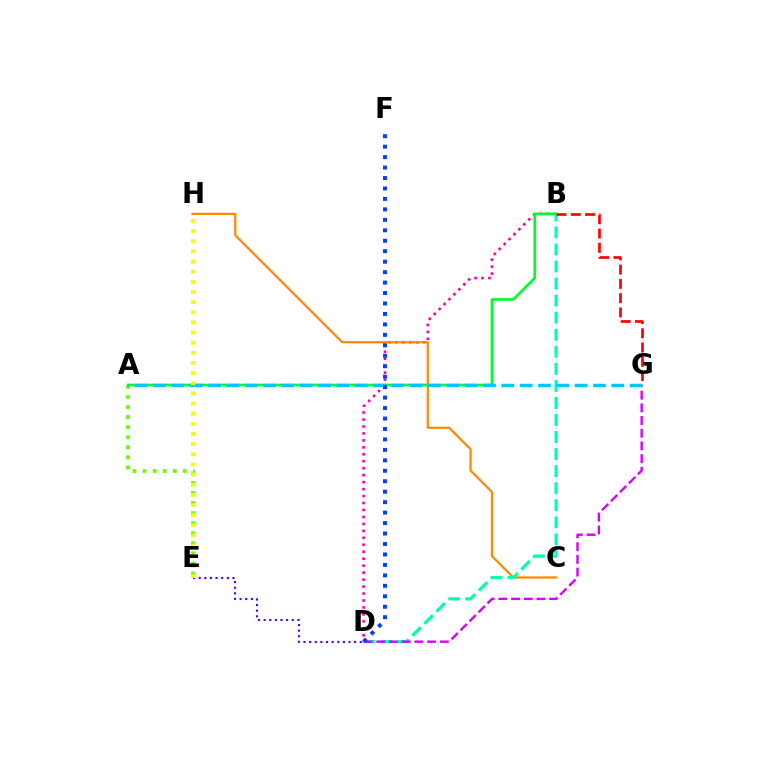{('B', 'D'): [{'color': '#ff00a0', 'line_style': 'dotted', 'thickness': 1.89}, {'color': '#00ffaf', 'line_style': 'dashed', 'thickness': 2.32}], ('A', 'E'): [{'color': '#66ff00', 'line_style': 'dotted', 'thickness': 2.73}], ('D', 'E'): [{'color': '#4f00ff', 'line_style': 'dotted', 'thickness': 1.53}], ('A', 'B'): [{'color': '#00ff27', 'line_style': 'solid', 'thickness': 1.93}], ('C', 'H'): [{'color': '#ff8800', 'line_style': 'solid', 'thickness': 1.6}], ('D', 'G'): [{'color': '#d600ff', 'line_style': 'dashed', 'thickness': 1.73}], ('A', 'G'): [{'color': '#00c7ff', 'line_style': 'dashed', 'thickness': 2.49}], ('B', 'G'): [{'color': '#ff0000', 'line_style': 'dashed', 'thickness': 1.94}], ('E', 'H'): [{'color': '#eeff00', 'line_style': 'dotted', 'thickness': 2.76}], ('D', 'F'): [{'color': '#003fff', 'line_style': 'dotted', 'thickness': 2.84}]}